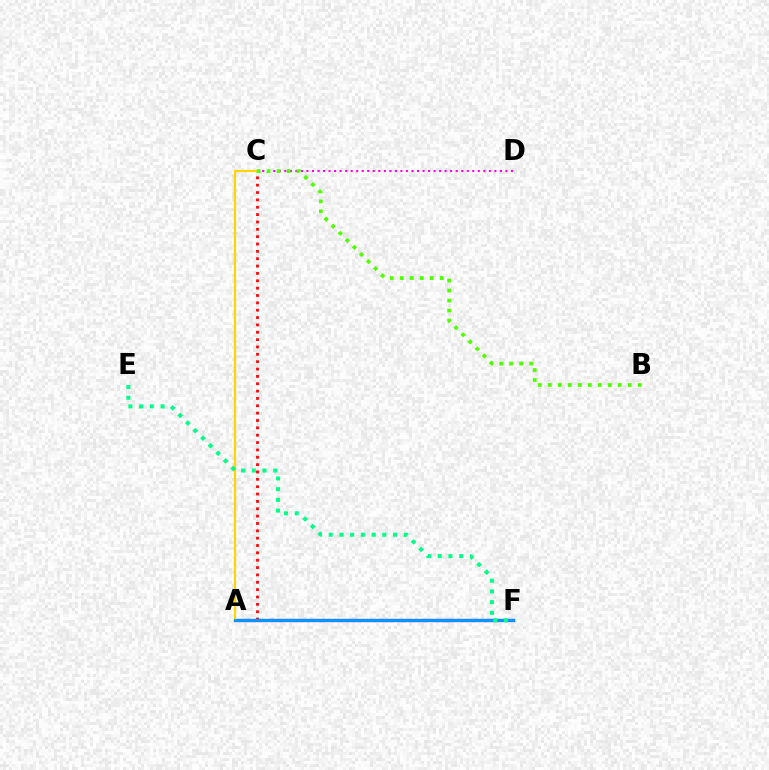{('A', 'F'): [{'color': '#3700ff', 'line_style': 'solid', 'thickness': 2.35}, {'color': '#009eff', 'line_style': 'solid', 'thickness': 2.03}], ('A', 'C'): [{'color': '#ff0000', 'line_style': 'dotted', 'thickness': 2.0}, {'color': '#ffd500', 'line_style': 'solid', 'thickness': 1.55}], ('C', 'D'): [{'color': '#ff00ed', 'line_style': 'dotted', 'thickness': 1.5}], ('E', 'F'): [{'color': '#00ff86', 'line_style': 'dotted', 'thickness': 2.91}], ('B', 'C'): [{'color': '#4fff00', 'line_style': 'dotted', 'thickness': 2.72}]}